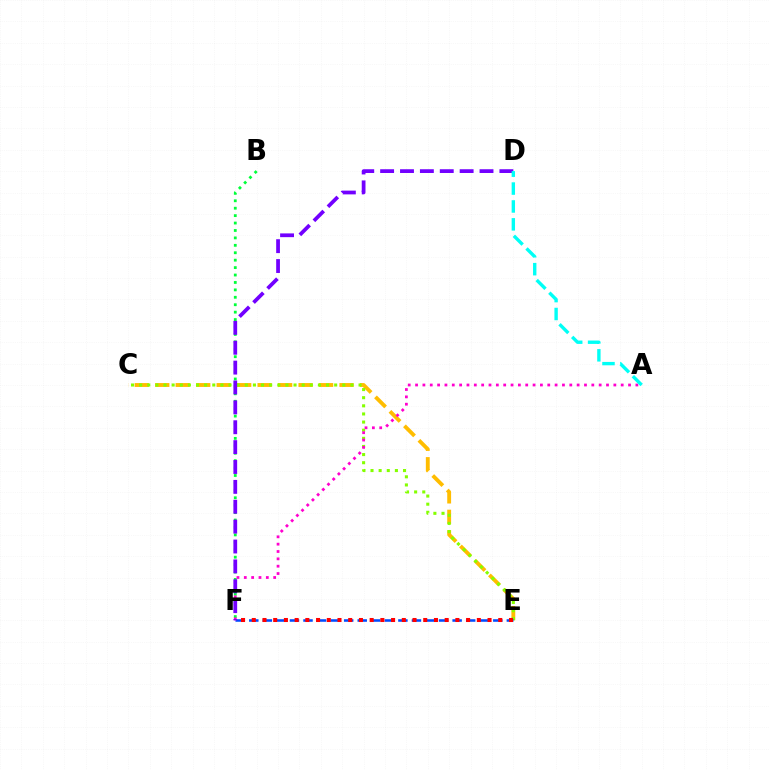{('C', 'E'): [{'color': '#ffbd00', 'line_style': 'dashed', 'thickness': 2.78}, {'color': '#84ff00', 'line_style': 'dotted', 'thickness': 2.21}], ('E', 'F'): [{'color': '#004bff', 'line_style': 'dashed', 'thickness': 1.84}, {'color': '#ff0000', 'line_style': 'dotted', 'thickness': 2.91}], ('B', 'F'): [{'color': '#00ff39', 'line_style': 'dotted', 'thickness': 2.02}], ('A', 'F'): [{'color': '#ff00cf', 'line_style': 'dotted', 'thickness': 2.0}], ('D', 'F'): [{'color': '#7200ff', 'line_style': 'dashed', 'thickness': 2.7}], ('A', 'D'): [{'color': '#00fff6', 'line_style': 'dashed', 'thickness': 2.43}]}